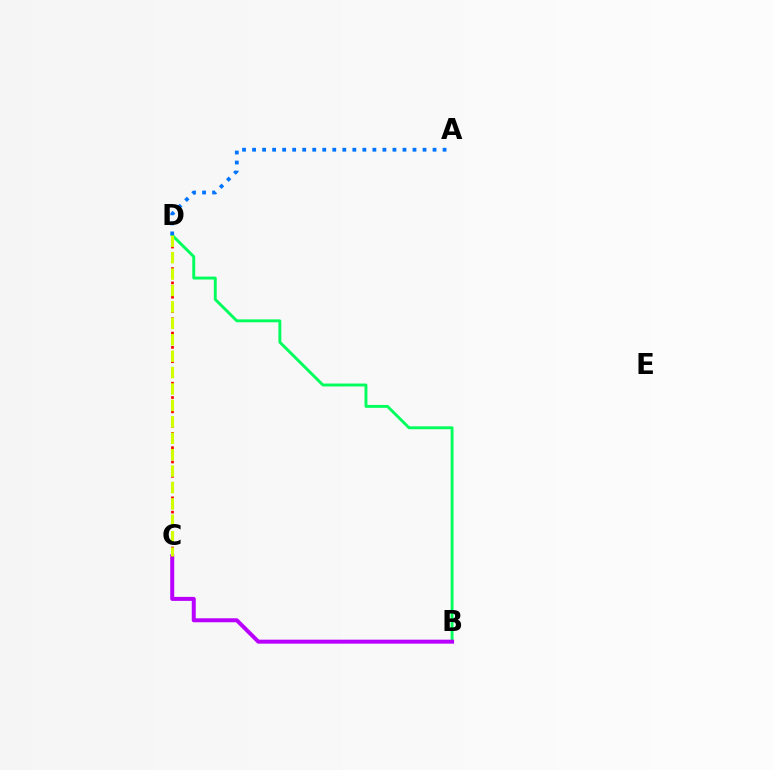{('B', 'D'): [{'color': '#00ff5c', 'line_style': 'solid', 'thickness': 2.1}], ('B', 'C'): [{'color': '#b900ff', 'line_style': 'solid', 'thickness': 2.87}], ('C', 'D'): [{'color': '#ff0000', 'line_style': 'dotted', 'thickness': 1.95}, {'color': '#d1ff00', 'line_style': 'dashed', 'thickness': 2.23}], ('A', 'D'): [{'color': '#0074ff', 'line_style': 'dotted', 'thickness': 2.72}]}